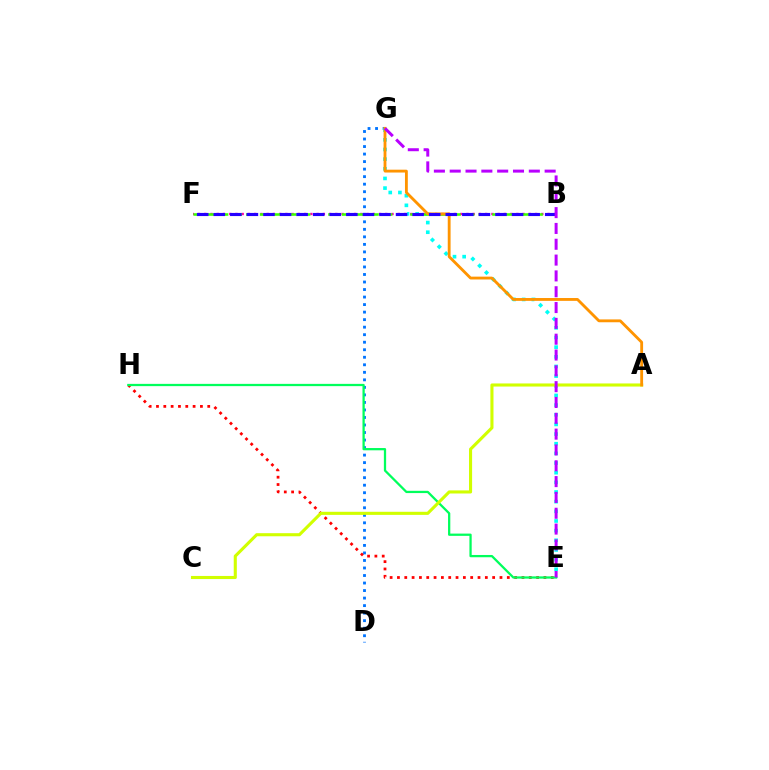{('B', 'F'): [{'color': '#ff00ac', 'line_style': 'dotted', 'thickness': 1.7}, {'color': '#3dff00', 'line_style': 'dashed', 'thickness': 1.86}, {'color': '#2500ff', 'line_style': 'dashed', 'thickness': 2.25}], ('D', 'G'): [{'color': '#0074ff', 'line_style': 'dotted', 'thickness': 2.04}], ('E', 'H'): [{'color': '#ff0000', 'line_style': 'dotted', 'thickness': 1.99}, {'color': '#00ff5c', 'line_style': 'solid', 'thickness': 1.63}], ('E', 'G'): [{'color': '#00fff6', 'line_style': 'dotted', 'thickness': 2.62}, {'color': '#b900ff', 'line_style': 'dashed', 'thickness': 2.15}], ('A', 'C'): [{'color': '#d1ff00', 'line_style': 'solid', 'thickness': 2.23}], ('A', 'G'): [{'color': '#ff9400', 'line_style': 'solid', 'thickness': 2.04}]}